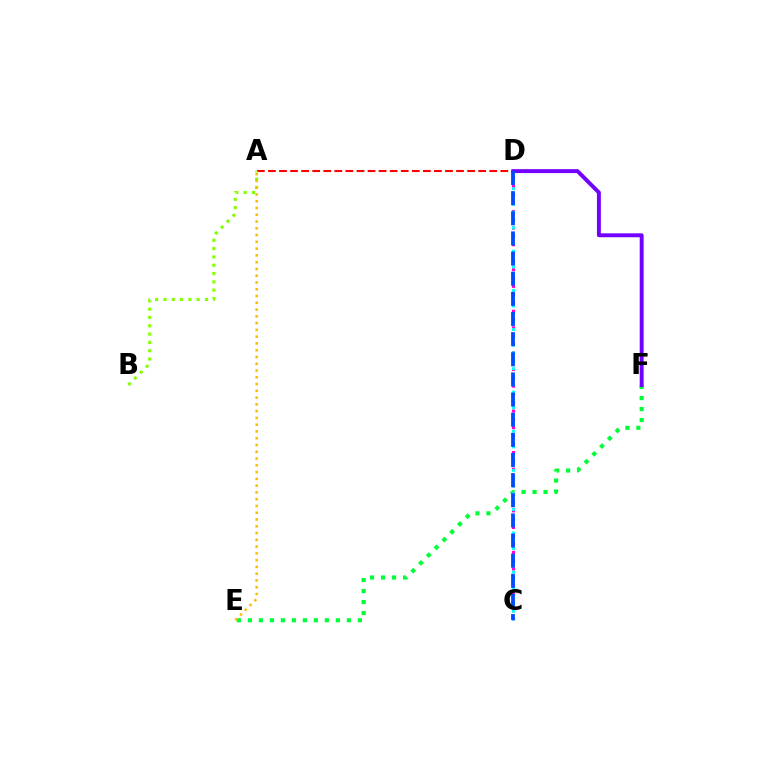{('E', 'F'): [{'color': '#00ff39', 'line_style': 'dotted', 'thickness': 2.99}], ('C', 'D'): [{'color': '#ff00cf', 'line_style': 'dotted', 'thickness': 2.26}, {'color': '#00fff6', 'line_style': 'dotted', 'thickness': 2.13}, {'color': '#004bff', 'line_style': 'dashed', 'thickness': 2.74}], ('A', 'D'): [{'color': '#ff0000', 'line_style': 'dashed', 'thickness': 1.5}], ('A', 'B'): [{'color': '#84ff00', 'line_style': 'dotted', 'thickness': 2.26}], ('D', 'F'): [{'color': '#7200ff', 'line_style': 'solid', 'thickness': 2.82}], ('A', 'E'): [{'color': '#ffbd00', 'line_style': 'dotted', 'thickness': 1.84}]}